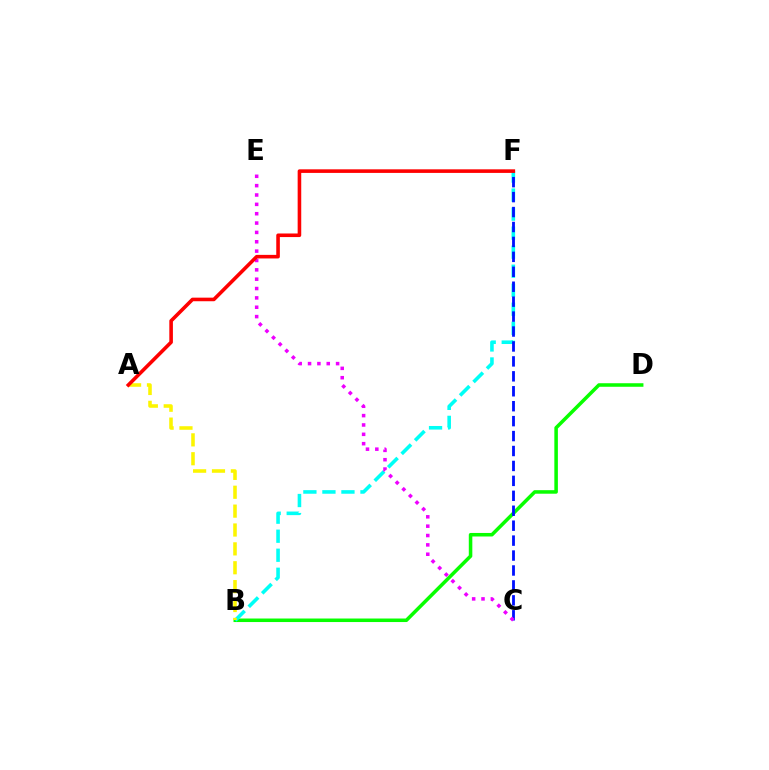{('B', 'D'): [{'color': '#08ff00', 'line_style': 'solid', 'thickness': 2.54}], ('B', 'F'): [{'color': '#00fff6', 'line_style': 'dashed', 'thickness': 2.58}], ('C', 'F'): [{'color': '#0010ff', 'line_style': 'dashed', 'thickness': 2.03}], ('A', 'B'): [{'color': '#fcf500', 'line_style': 'dashed', 'thickness': 2.56}], ('C', 'E'): [{'color': '#ee00ff', 'line_style': 'dotted', 'thickness': 2.54}], ('A', 'F'): [{'color': '#ff0000', 'line_style': 'solid', 'thickness': 2.58}]}